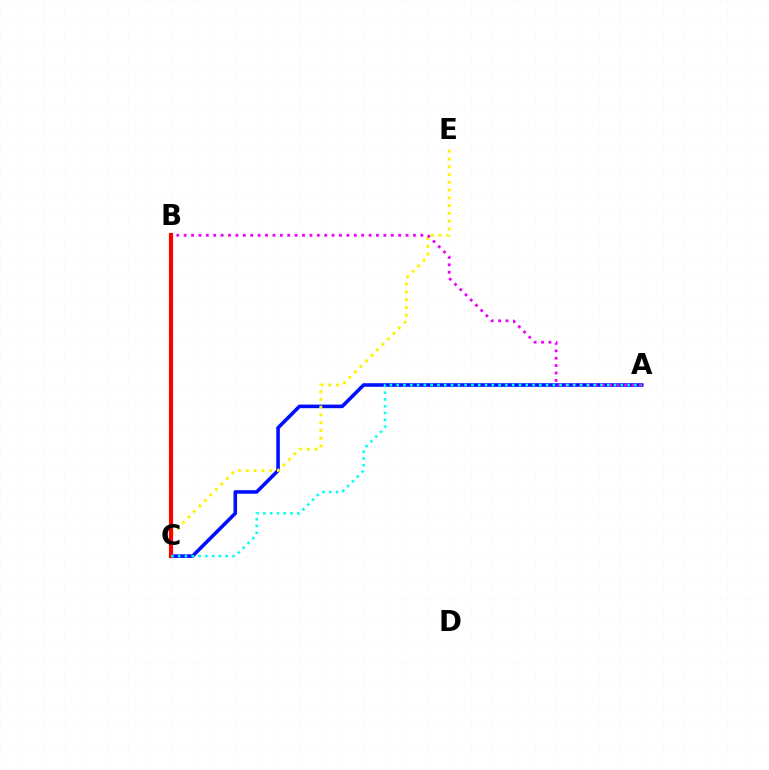{('A', 'C'): [{'color': '#0010ff', 'line_style': 'solid', 'thickness': 2.58}, {'color': '#00fff6', 'line_style': 'dotted', 'thickness': 1.84}], ('B', 'C'): [{'color': '#08ff00', 'line_style': 'dashed', 'thickness': 1.53}, {'color': '#ff0000', 'line_style': 'solid', 'thickness': 2.98}], ('C', 'E'): [{'color': '#fcf500', 'line_style': 'dotted', 'thickness': 2.11}], ('A', 'B'): [{'color': '#ee00ff', 'line_style': 'dotted', 'thickness': 2.01}]}